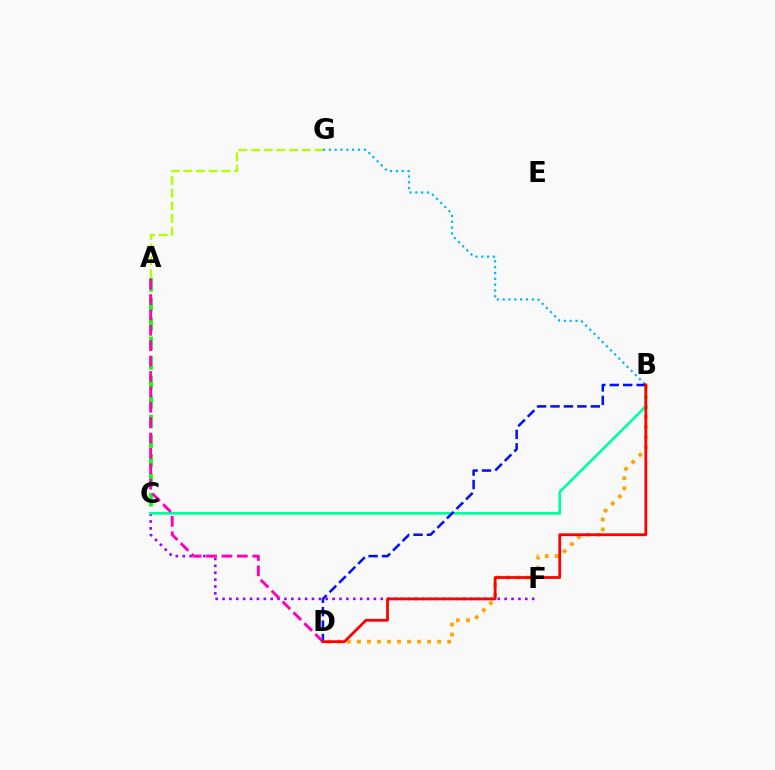{('C', 'F'): [{'color': '#9b00ff', 'line_style': 'dotted', 'thickness': 1.87}], ('B', 'D'): [{'color': '#ffa500', 'line_style': 'dotted', 'thickness': 2.72}, {'color': '#0010ff', 'line_style': 'dashed', 'thickness': 1.83}, {'color': '#ff0000', 'line_style': 'solid', 'thickness': 2.0}], ('B', 'G'): [{'color': '#00b5ff', 'line_style': 'dotted', 'thickness': 1.58}], ('A', 'C'): [{'color': '#08ff00', 'line_style': 'dashed', 'thickness': 2.65}], ('B', 'C'): [{'color': '#00ff9d', 'line_style': 'solid', 'thickness': 1.92}], ('A', 'G'): [{'color': '#b3ff00', 'line_style': 'dashed', 'thickness': 1.72}], ('A', 'D'): [{'color': '#ff00bd', 'line_style': 'dashed', 'thickness': 2.09}]}